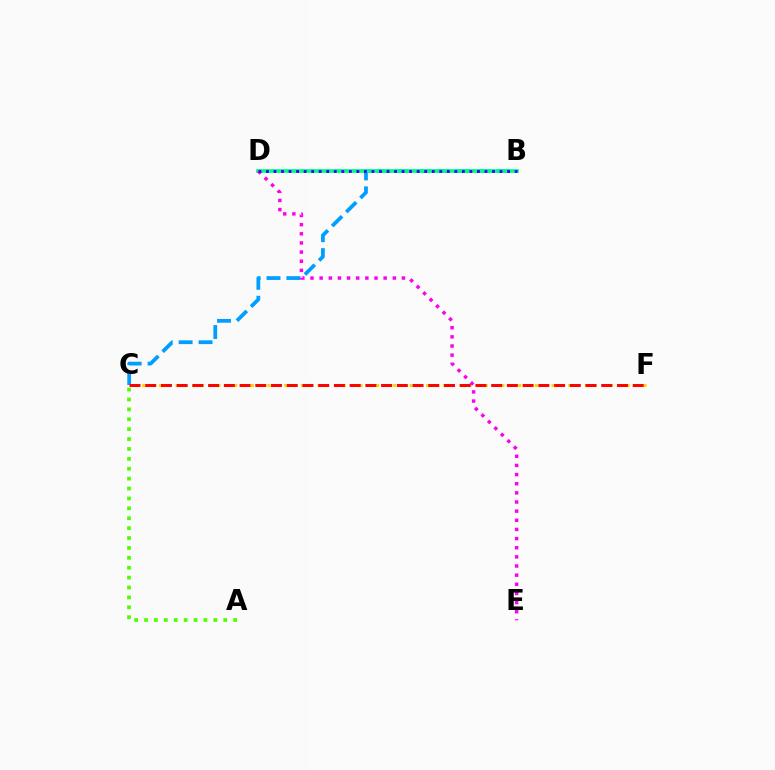{('B', 'C'): [{'color': '#009eff', 'line_style': 'dashed', 'thickness': 2.71}], ('B', 'D'): [{'color': '#00ff86', 'line_style': 'solid', 'thickness': 2.7}, {'color': '#3700ff', 'line_style': 'dotted', 'thickness': 2.05}], ('C', 'F'): [{'color': '#ffd500', 'line_style': 'dotted', 'thickness': 2.27}, {'color': '#ff0000', 'line_style': 'dashed', 'thickness': 2.14}], ('D', 'E'): [{'color': '#ff00ed', 'line_style': 'dotted', 'thickness': 2.48}], ('A', 'C'): [{'color': '#4fff00', 'line_style': 'dotted', 'thickness': 2.69}]}